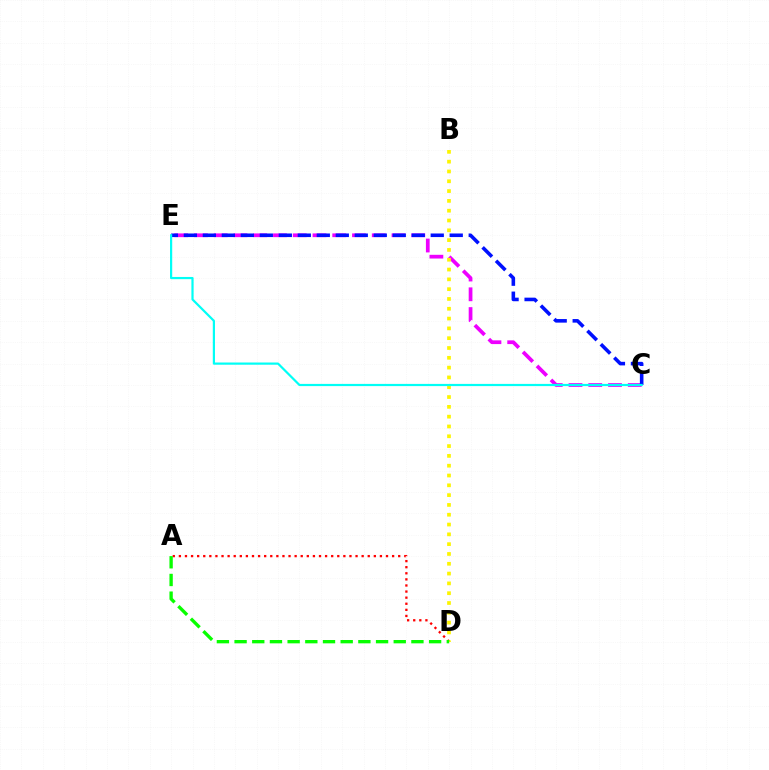{('C', 'E'): [{'color': '#ee00ff', 'line_style': 'dashed', 'thickness': 2.68}, {'color': '#0010ff', 'line_style': 'dashed', 'thickness': 2.58}, {'color': '#00fff6', 'line_style': 'solid', 'thickness': 1.59}], ('A', 'D'): [{'color': '#ff0000', 'line_style': 'dotted', 'thickness': 1.66}, {'color': '#08ff00', 'line_style': 'dashed', 'thickness': 2.4}], ('B', 'D'): [{'color': '#fcf500', 'line_style': 'dotted', 'thickness': 2.66}]}